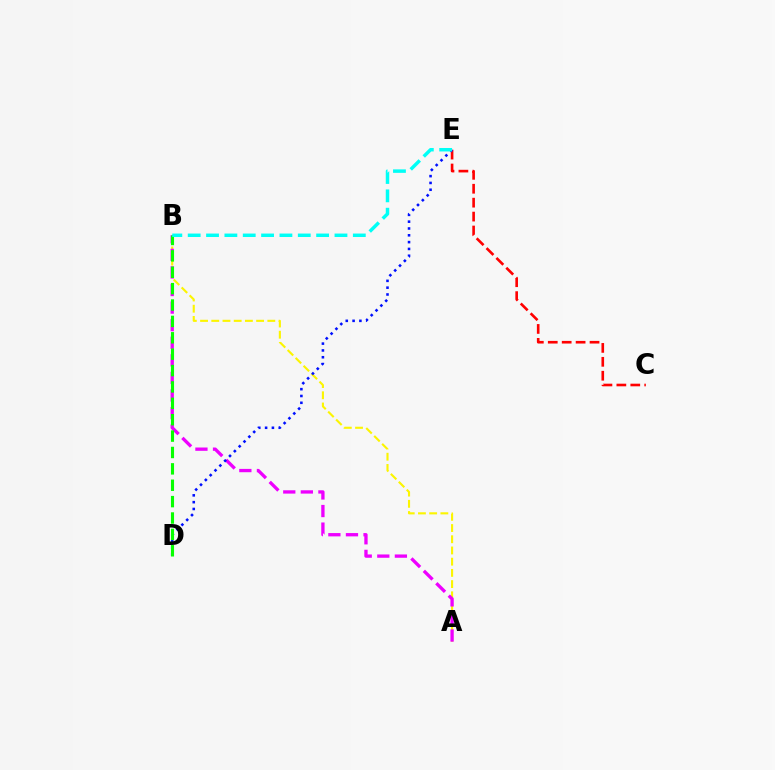{('A', 'B'): [{'color': '#fcf500', 'line_style': 'dashed', 'thickness': 1.52}, {'color': '#ee00ff', 'line_style': 'dashed', 'thickness': 2.39}], ('C', 'E'): [{'color': '#ff0000', 'line_style': 'dashed', 'thickness': 1.89}], ('D', 'E'): [{'color': '#0010ff', 'line_style': 'dotted', 'thickness': 1.85}], ('B', 'D'): [{'color': '#08ff00', 'line_style': 'dashed', 'thickness': 2.23}], ('B', 'E'): [{'color': '#00fff6', 'line_style': 'dashed', 'thickness': 2.49}]}